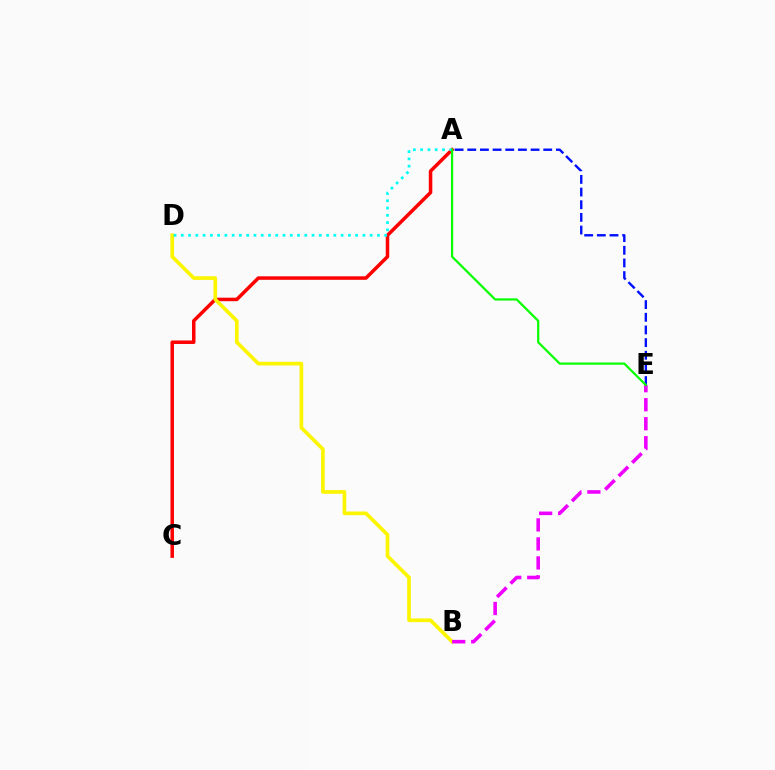{('A', 'C'): [{'color': '#ff0000', 'line_style': 'solid', 'thickness': 2.53}], ('B', 'D'): [{'color': '#fcf500', 'line_style': 'solid', 'thickness': 2.64}], ('A', 'E'): [{'color': '#0010ff', 'line_style': 'dashed', 'thickness': 1.72}, {'color': '#08ff00', 'line_style': 'solid', 'thickness': 1.61}], ('B', 'E'): [{'color': '#ee00ff', 'line_style': 'dashed', 'thickness': 2.58}], ('A', 'D'): [{'color': '#00fff6', 'line_style': 'dotted', 'thickness': 1.97}]}